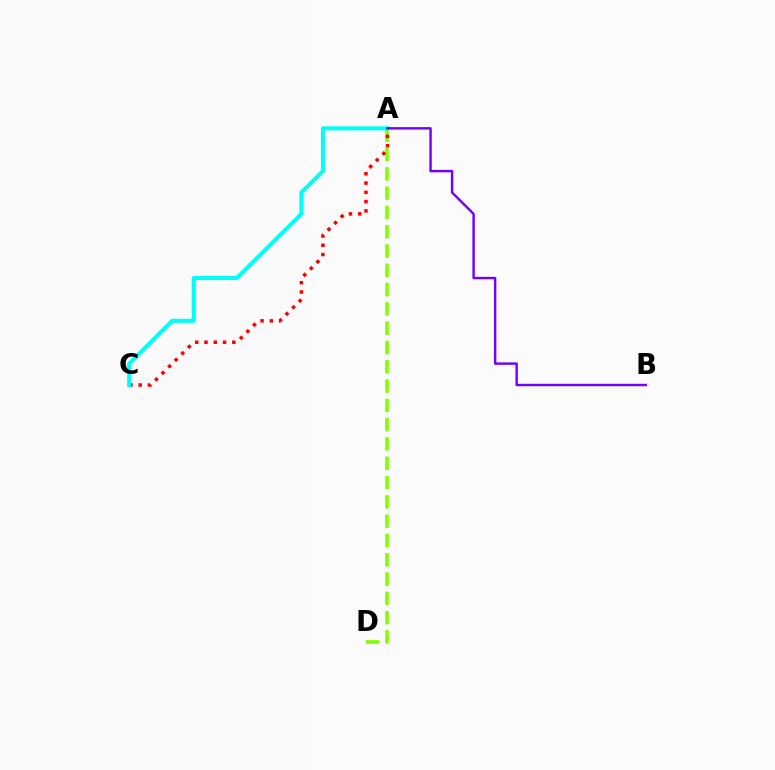{('A', 'D'): [{'color': '#84ff00', 'line_style': 'dashed', 'thickness': 2.62}], ('A', 'C'): [{'color': '#ff0000', 'line_style': 'dotted', 'thickness': 2.52}, {'color': '#00fff6', 'line_style': 'solid', 'thickness': 2.92}], ('A', 'B'): [{'color': '#7200ff', 'line_style': 'solid', 'thickness': 1.75}]}